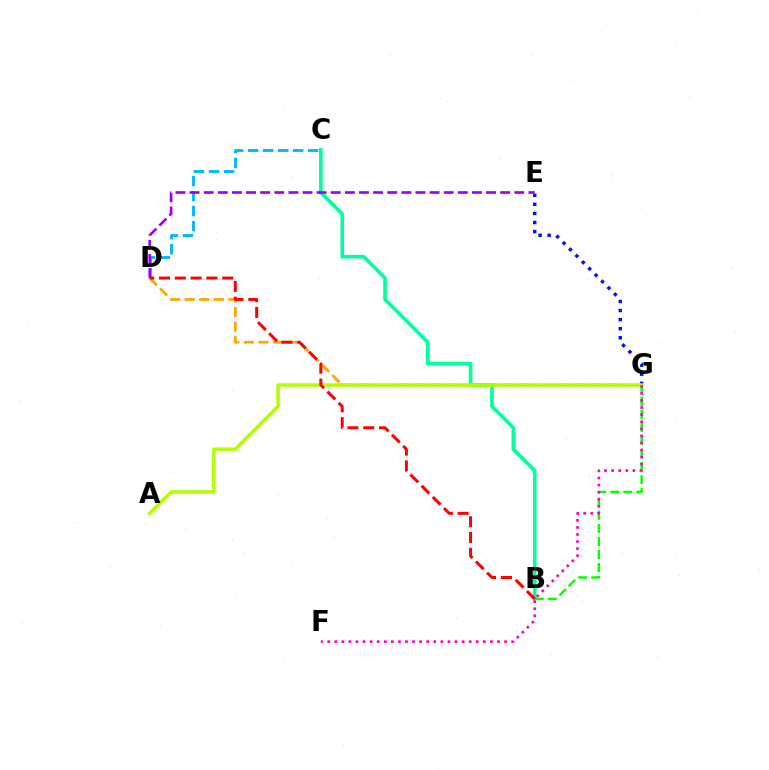{('D', 'G'): [{'color': '#ffa500', 'line_style': 'dashed', 'thickness': 1.98}], ('B', 'C'): [{'color': '#00ff9d', 'line_style': 'solid', 'thickness': 2.61}], ('E', 'G'): [{'color': '#0010ff', 'line_style': 'dotted', 'thickness': 2.46}], ('B', 'G'): [{'color': '#08ff00', 'line_style': 'dashed', 'thickness': 1.78}], ('C', 'D'): [{'color': '#00b5ff', 'line_style': 'dashed', 'thickness': 2.04}], ('D', 'E'): [{'color': '#9b00ff', 'line_style': 'dashed', 'thickness': 1.92}], ('A', 'G'): [{'color': '#b3ff00', 'line_style': 'solid', 'thickness': 2.55}], ('B', 'D'): [{'color': '#ff0000', 'line_style': 'dashed', 'thickness': 2.15}], ('F', 'G'): [{'color': '#ff00bd', 'line_style': 'dotted', 'thickness': 1.92}]}